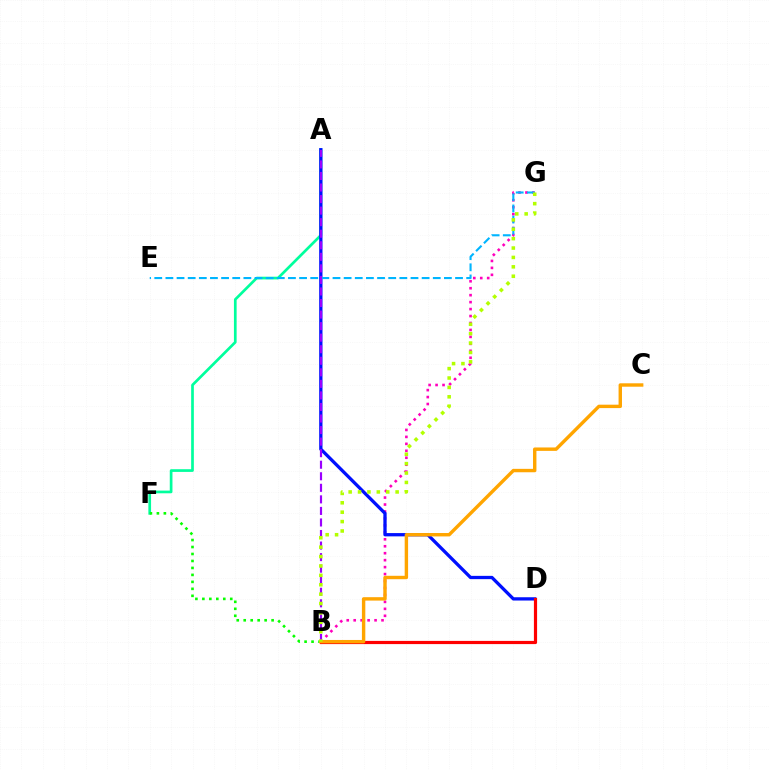{('B', 'G'): [{'color': '#ff00bd', 'line_style': 'dotted', 'thickness': 1.89}, {'color': '#b3ff00', 'line_style': 'dotted', 'thickness': 2.55}], ('A', 'F'): [{'color': '#00ff9d', 'line_style': 'solid', 'thickness': 1.94}], ('B', 'F'): [{'color': '#08ff00', 'line_style': 'dotted', 'thickness': 1.89}], ('A', 'D'): [{'color': '#0010ff', 'line_style': 'solid', 'thickness': 2.37}], ('B', 'D'): [{'color': '#ff0000', 'line_style': 'solid', 'thickness': 2.29}], ('E', 'G'): [{'color': '#00b5ff', 'line_style': 'dashed', 'thickness': 1.51}], ('A', 'B'): [{'color': '#9b00ff', 'line_style': 'dashed', 'thickness': 1.57}], ('B', 'C'): [{'color': '#ffa500', 'line_style': 'solid', 'thickness': 2.45}]}